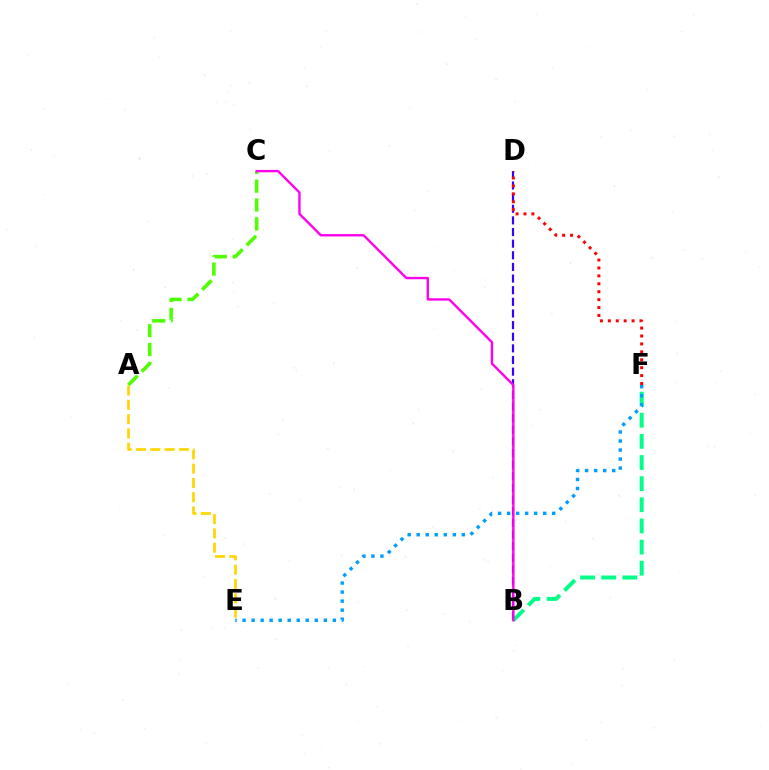{('B', 'D'): [{'color': '#3700ff', 'line_style': 'dashed', 'thickness': 1.58}], ('D', 'F'): [{'color': '#ff0000', 'line_style': 'dotted', 'thickness': 2.15}], ('A', 'C'): [{'color': '#4fff00', 'line_style': 'dashed', 'thickness': 2.56}], ('B', 'F'): [{'color': '#00ff86', 'line_style': 'dashed', 'thickness': 2.87}], ('B', 'C'): [{'color': '#ff00ed', 'line_style': 'solid', 'thickness': 1.71}], ('E', 'F'): [{'color': '#009eff', 'line_style': 'dotted', 'thickness': 2.45}], ('A', 'E'): [{'color': '#ffd500', 'line_style': 'dashed', 'thickness': 1.94}]}